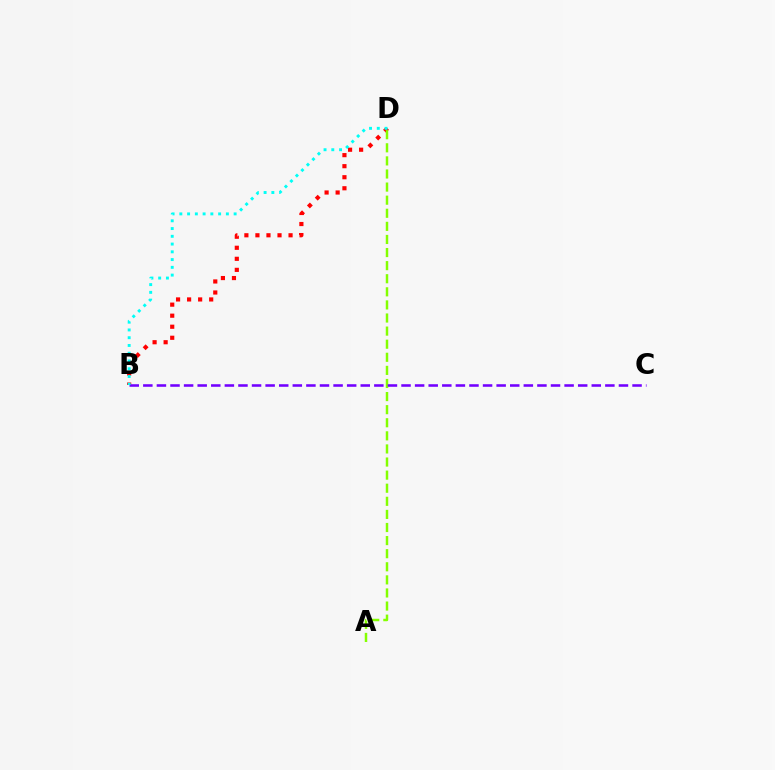{('B', 'D'): [{'color': '#ff0000', 'line_style': 'dotted', 'thickness': 3.0}, {'color': '#00fff6', 'line_style': 'dotted', 'thickness': 2.11}], ('A', 'D'): [{'color': '#84ff00', 'line_style': 'dashed', 'thickness': 1.78}], ('B', 'C'): [{'color': '#7200ff', 'line_style': 'dashed', 'thickness': 1.85}]}